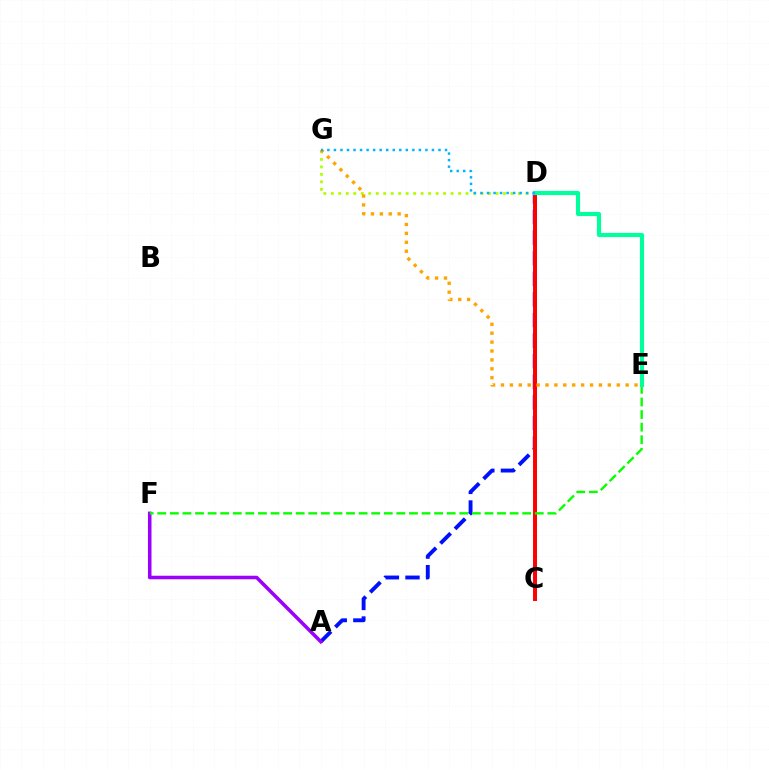{('C', 'D'): [{'color': '#ff00bd', 'line_style': 'solid', 'thickness': 1.96}, {'color': '#ff0000', 'line_style': 'solid', 'thickness': 2.84}], ('A', 'D'): [{'color': '#0010ff', 'line_style': 'dashed', 'thickness': 2.8}], ('A', 'F'): [{'color': '#9b00ff', 'line_style': 'solid', 'thickness': 2.54}], ('D', 'G'): [{'color': '#b3ff00', 'line_style': 'dotted', 'thickness': 2.03}, {'color': '#00b5ff', 'line_style': 'dotted', 'thickness': 1.78}], ('E', 'G'): [{'color': '#ffa500', 'line_style': 'dotted', 'thickness': 2.42}], ('E', 'F'): [{'color': '#08ff00', 'line_style': 'dashed', 'thickness': 1.71}], ('D', 'E'): [{'color': '#00ff9d', 'line_style': 'solid', 'thickness': 2.98}]}